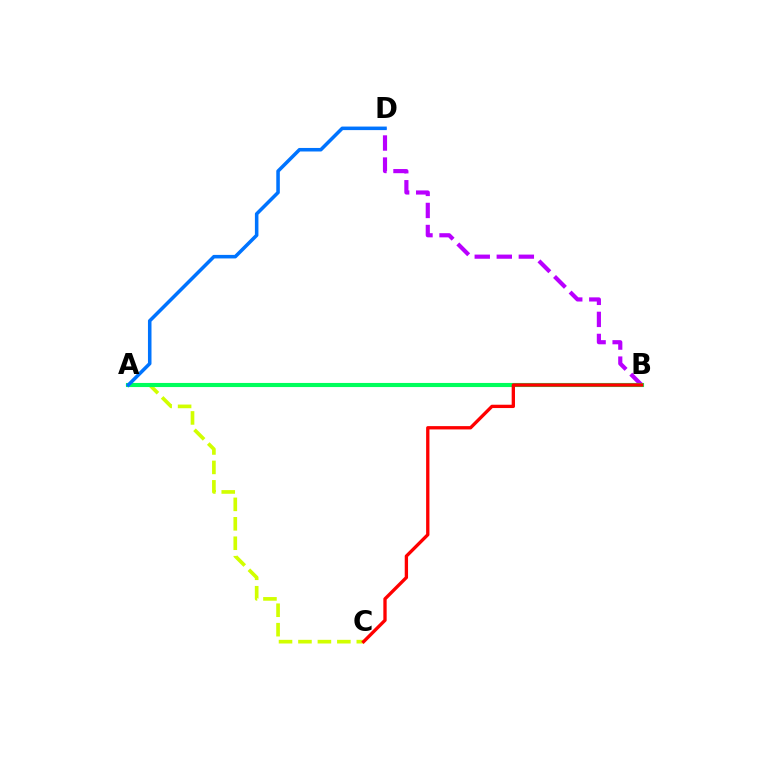{('A', 'C'): [{'color': '#d1ff00', 'line_style': 'dashed', 'thickness': 2.64}], ('B', 'D'): [{'color': '#b900ff', 'line_style': 'dashed', 'thickness': 2.99}], ('A', 'B'): [{'color': '#00ff5c', 'line_style': 'solid', 'thickness': 2.96}], ('A', 'D'): [{'color': '#0074ff', 'line_style': 'solid', 'thickness': 2.55}], ('B', 'C'): [{'color': '#ff0000', 'line_style': 'solid', 'thickness': 2.39}]}